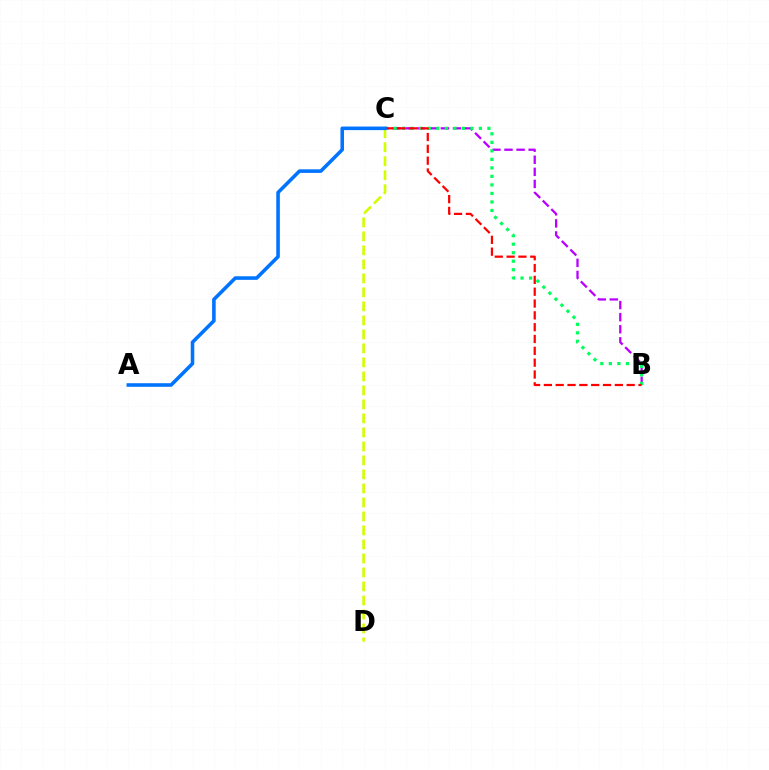{('B', 'C'): [{'color': '#b900ff', 'line_style': 'dashed', 'thickness': 1.64}, {'color': '#00ff5c', 'line_style': 'dotted', 'thickness': 2.31}, {'color': '#ff0000', 'line_style': 'dashed', 'thickness': 1.61}], ('C', 'D'): [{'color': '#d1ff00', 'line_style': 'dashed', 'thickness': 1.9}], ('A', 'C'): [{'color': '#0074ff', 'line_style': 'solid', 'thickness': 2.57}]}